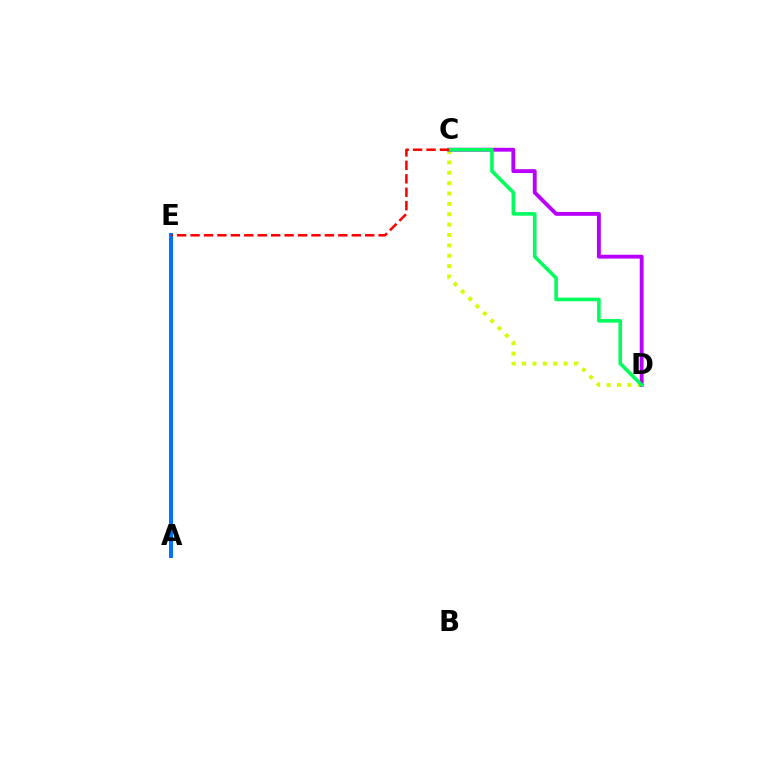{('C', 'D'): [{'color': '#d1ff00', 'line_style': 'dotted', 'thickness': 2.82}, {'color': '#b900ff', 'line_style': 'solid', 'thickness': 2.78}, {'color': '#00ff5c', 'line_style': 'solid', 'thickness': 2.58}], ('A', 'E'): [{'color': '#0074ff', 'line_style': 'solid', 'thickness': 2.88}], ('C', 'E'): [{'color': '#ff0000', 'line_style': 'dashed', 'thickness': 1.83}]}